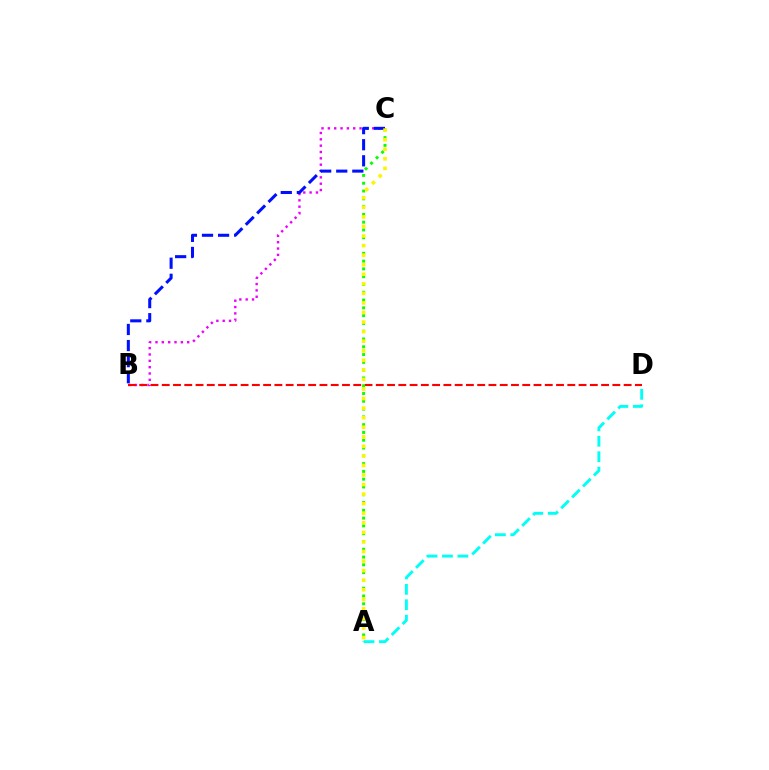{('B', 'C'): [{'color': '#ee00ff', 'line_style': 'dotted', 'thickness': 1.72}, {'color': '#0010ff', 'line_style': 'dashed', 'thickness': 2.18}], ('B', 'D'): [{'color': '#ff0000', 'line_style': 'dashed', 'thickness': 1.53}], ('A', 'C'): [{'color': '#08ff00', 'line_style': 'dotted', 'thickness': 2.12}, {'color': '#fcf500', 'line_style': 'dotted', 'thickness': 2.6}], ('A', 'D'): [{'color': '#00fff6', 'line_style': 'dashed', 'thickness': 2.1}]}